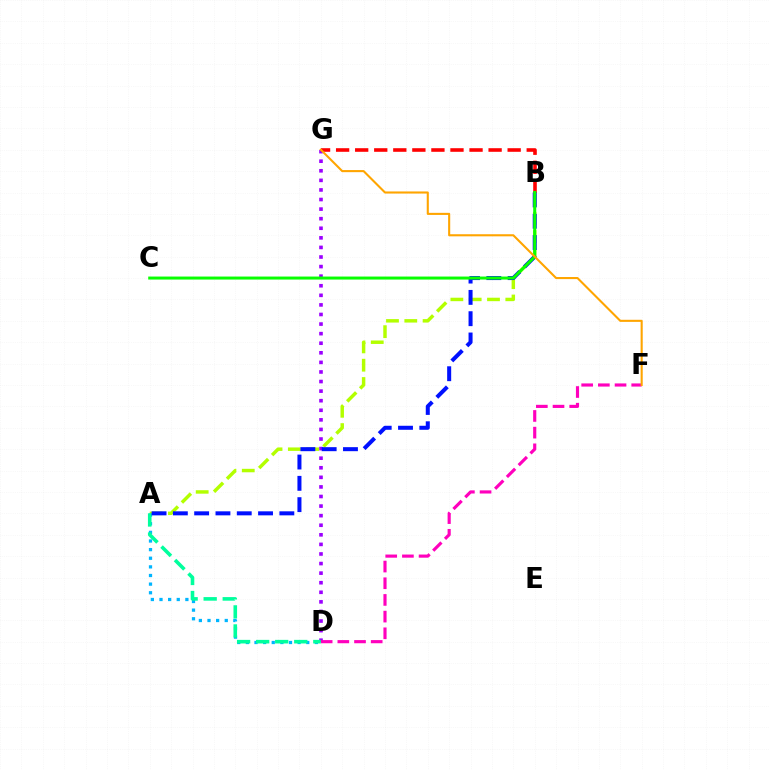{('D', 'G'): [{'color': '#9b00ff', 'line_style': 'dotted', 'thickness': 2.6}], ('B', 'G'): [{'color': '#ff0000', 'line_style': 'dashed', 'thickness': 2.59}], ('A', 'B'): [{'color': '#b3ff00', 'line_style': 'dashed', 'thickness': 2.49}, {'color': '#0010ff', 'line_style': 'dashed', 'thickness': 2.89}], ('D', 'F'): [{'color': '#ff00bd', 'line_style': 'dashed', 'thickness': 2.27}], ('A', 'D'): [{'color': '#00b5ff', 'line_style': 'dotted', 'thickness': 2.34}, {'color': '#00ff9d', 'line_style': 'dashed', 'thickness': 2.59}], ('B', 'C'): [{'color': '#08ff00', 'line_style': 'solid', 'thickness': 2.16}], ('F', 'G'): [{'color': '#ffa500', 'line_style': 'solid', 'thickness': 1.51}]}